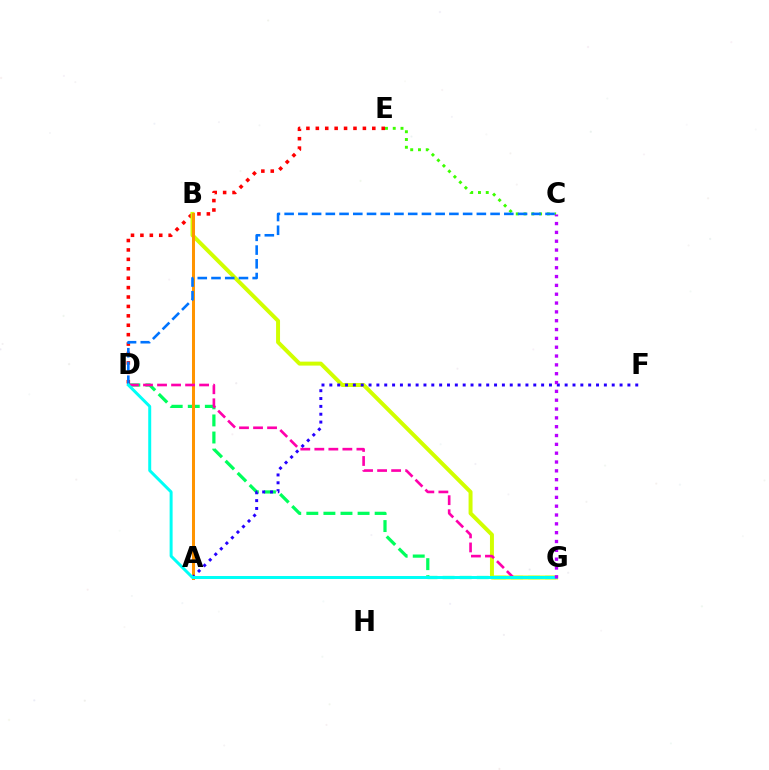{('D', 'G'): [{'color': '#00ff5c', 'line_style': 'dashed', 'thickness': 2.32}, {'color': '#ff00ac', 'line_style': 'dashed', 'thickness': 1.91}, {'color': '#00fff6', 'line_style': 'solid', 'thickness': 2.14}], ('C', 'E'): [{'color': '#3dff00', 'line_style': 'dotted', 'thickness': 2.11}], ('D', 'E'): [{'color': '#ff0000', 'line_style': 'dotted', 'thickness': 2.56}], ('B', 'G'): [{'color': '#d1ff00', 'line_style': 'solid', 'thickness': 2.85}], ('A', 'B'): [{'color': '#ff9400', 'line_style': 'solid', 'thickness': 2.17}], ('A', 'F'): [{'color': '#2500ff', 'line_style': 'dotted', 'thickness': 2.13}], ('C', 'D'): [{'color': '#0074ff', 'line_style': 'dashed', 'thickness': 1.87}], ('C', 'G'): [{'color': '#b900ff', 'line_style': 'dotted', 'thickness': 2.4}]}